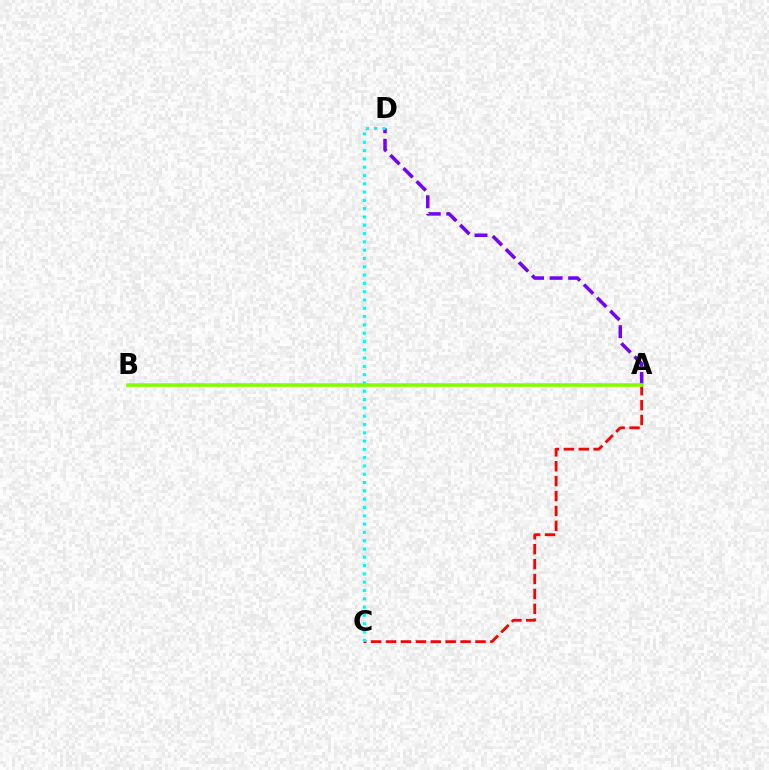{('A', 'C'): [{'color': '#ff0000', 'line_style': 'dashed', 'thickness': 2.03}], ('A', 'D'): [{'color': '#7200ff', 'line_style': 'dashed', 'thickness': 2.52}], ('C', 'D'): [{'color': '#00fff6', 'line_style': 'dotted', 'thickness': 2.26}], ('A', 'B'): [{'color': '#84ff00', 'line_style': 'solid', 'thickness': 2.58}]}